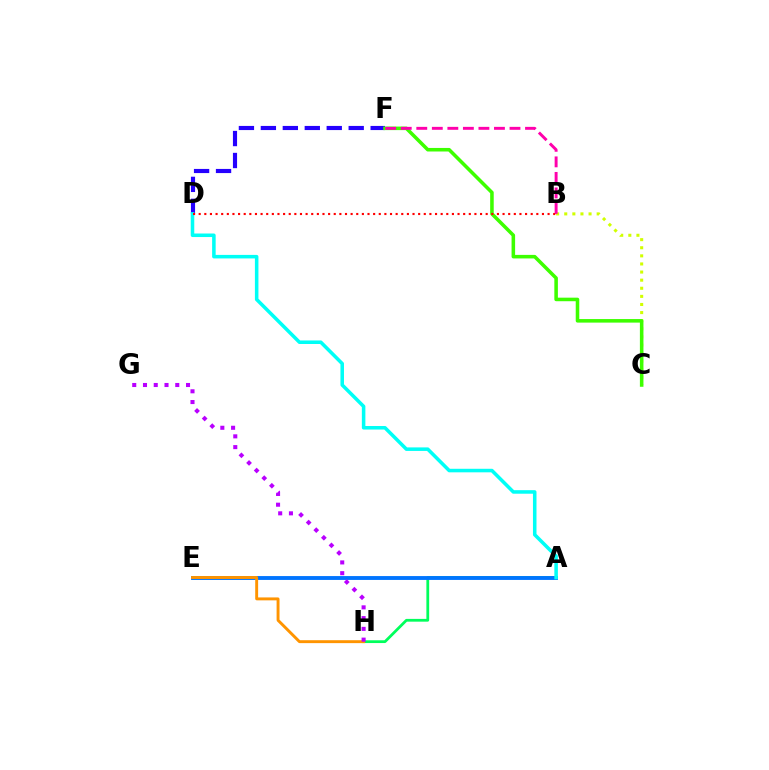{('B', 'C'): [{'color': '#d1ff00', 'line_style': 'dotted', 'thickness': 2.2}], ('A', 'H'): [{'color': '#00ff5c', 'line_style': 'solid', 'thickness': 2.0}], ('D', 'F'): [{'color': '#2500ff', 'line_style': 'dashed', 'thickness': 2.98}], ('A', 'E'): [{'color': '#0074ff', 'line_style': 'solid', 'thickness': 2.78}], ('C', 'F'): [{'color': '#3dff00', 'line_style': 'solid', 'thickness': 2.56}], ('A', 'D'): [{'color': '#00fff6', 'line_style': 'solid', 'thickness': 2.55}], ('B', 'F'): [{'color': '#ff00ac', 'line_style': 'dashed', 'thickness': 2.11}], ('E', 'H'): [{'color': '#ff9400', 'line_style': 'solid', 'thickness': 2.1}], ('B', 'D'): [{'color': '#ff0000', 'line_style': 'dotted', 'thickness': 1.53}], ('G', 'H'): [{'color': '#b900ff', 'line_style': 'dotted', 'thickness': 2.92}]}